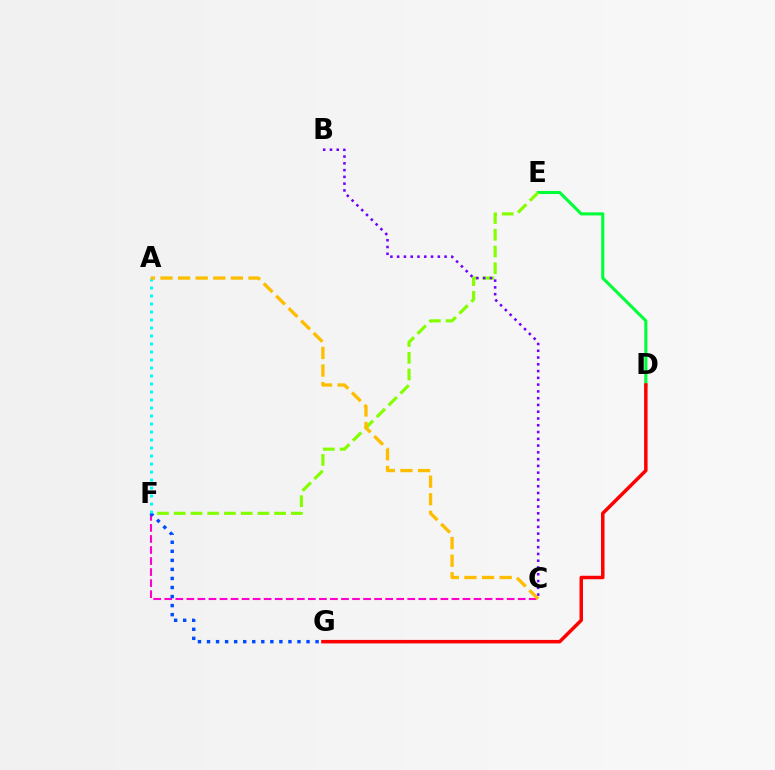{('D', 'E'): [{'color': '#00ff39', 'line_style': 'solid', 'thickness': 2.22}], ('C', 'F'): [{'color': '#ff00cf', 'line_style': 'dashed', 'thickness': 1.5}], ('D', 'G'): [{'color': '#ff0000', 'line_style': 'solid', 'thickness': 2.51}], ('E', 'F'): [{'color': '#84ff00', 'line_style': 'dashed', 'thickness': 2.27}], ('F', 'G'): [{'color': '#004bff', 'line_style': 'dotted', 'thickness': 2.46}], ('A', 'F'): [{'color': '#00fff6', 'line_style': 'dotted', 'thickness': 2.17}], ('B', 'C'): [{'color': '#7200ff', 'line_style': 'dotted', 'thickness': 1.84}], ('A', 'C'): [{'color': '#ffbd00', 'line_style': 'dashed', 'thickness': 2.39}]}